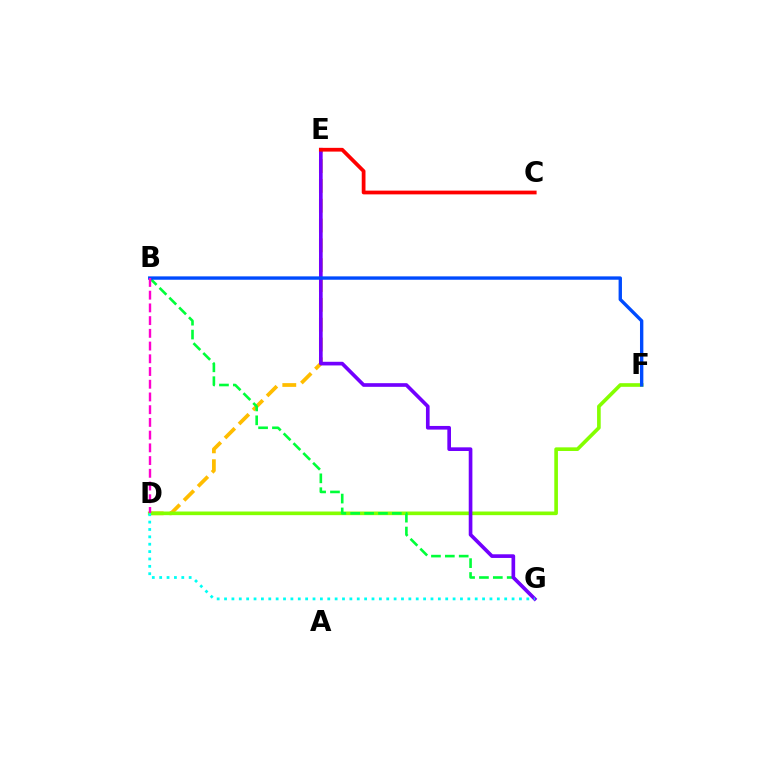{('D', 'E'): [{'color': '#ffbd00', 'line_style': 'dashed', 'thickness': 2.69}], ('D', 'F'): [{'color': '#84ff00', 'line_style': 'solid', 'thickness': 2.62}], ('B', 'G'): [{'color': '#00ff39', 'line_style': 'dashed', 'thickness': 1.88}], ('E', 'G'): [{'color': '#7200ff', 'line_style': 'solid', 'thickness': 2.63}], ('C', 'E'): [{'color': '#ff0000', 'line_style': 'solid', 'thickness': 2.7}], ('B', 'F'): [{'color': '#004bff', 'line_style': 'solid', 'thickness': 2.42}], ('B', 'D'): [{'color': '#ff00cf', 'line_style': 'dashed', 'thickness': 1.73}], ('D', 'G'): [{'color': '#00fff6', 'line_style': 'dotted', 'thickness': 2.0}]}